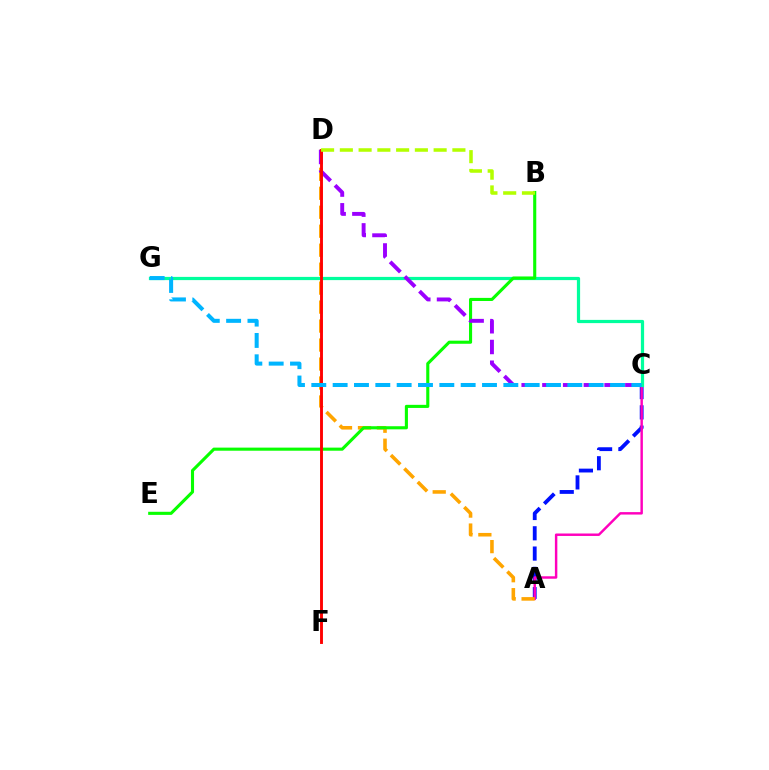{('A', 'C'): [{'color': '#0010ff', 'line_style': 'dashed', 'thickness': 2.76}, {'color': '#ff00bd', 'line_style': 'solid', 'thickness': 1.76}], ('A', 'D'): [{'color': '#ffa500', 'line_style': 'dashed', 'thickness': 2.58}], ('C', 'G'): [{'color': '#00ff9d', 'line_style': 'solid', 'thickness': 2.32}, {'color': '#00b5ff', 'line_style': 'dashed', 'thickness': 2.9}], ('B', 'E'): [{'color': '#08ff00', 'line_style': 'solid', 'thickness': 2.23}], ('C', 'D'): [{'color': '#9b00ff', 'line_style': 'dashed', 'thickness': 2.82}], ('D', 'F'): [{'color': '#ff0000', 'line_style': 'solid', 'thickness': 2.08}], ('B', 'D'): [{'color': '#b3ff00', 'line_style': 'dashed', 'thickness': 2.55}]}